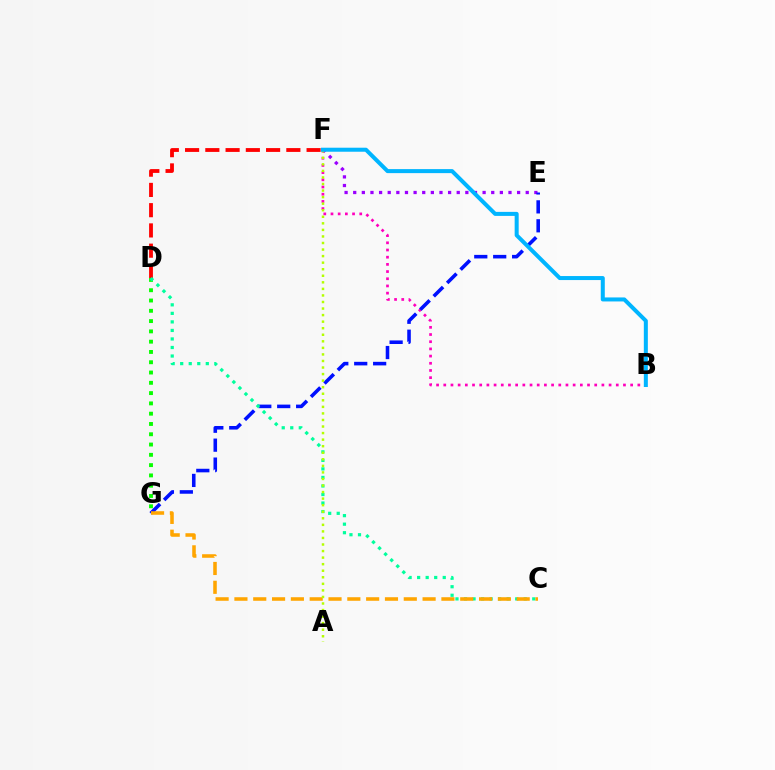{('D', 'F'): [{'color': '#ff0000', 'line_style': 'dashed', 'thickness': 2.75}], ('E', 'F'): [{'color': '#9b00ff', 'line_style': 'dotted', 'thickness': 2.34}], ('B', 'F'): [{'color': '#ff00bd', 'line_style': 'dotted', 'thickness': 1.95}, {'color': '#00b5ff', 'line_style': 'solid', 'thickness': 2.89}], ('D', 'G'): [{'color': '#08ff00', 'line_style': 'dotted', 'thickness': 2.8}], ('E', 'G'): [{'color': '#0010ff', 'line_style': 'dashed', 'thickness': 2.57}], ('C', 'D'): [{'color': '#00ff9d', 'line_style': 'dotted', 'thickness': 2.32}], ('C', 'G'): [{'color': '#ffa500', 'line_style': 'dashed', 'thickness': 2.56}], ('A', 'F'): [{'color': '#b3ff00', 'line_style': 'dotted', 'thickness': 1.78}]}